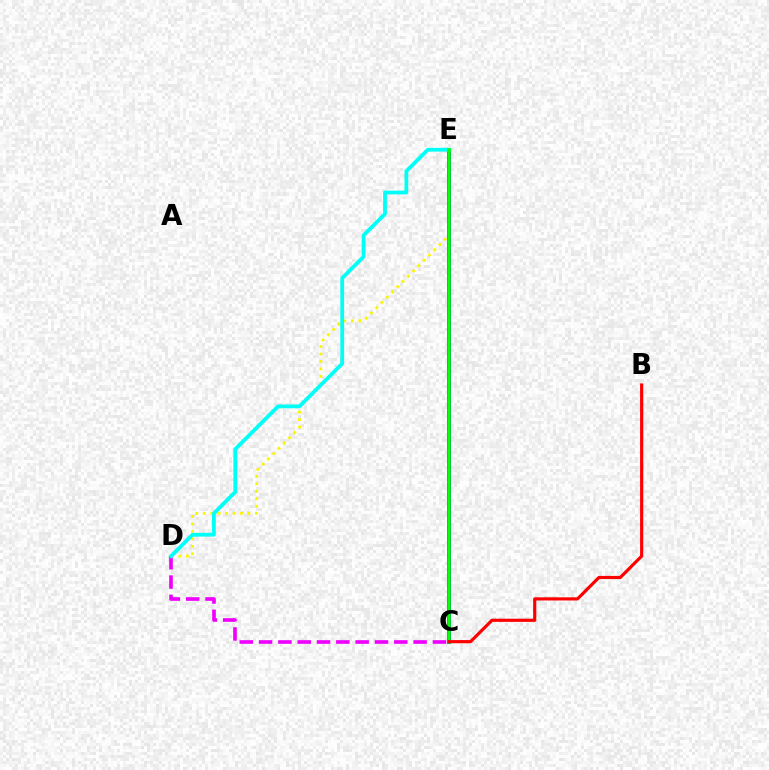{('C', 'D'): [{'color': '#ee00ff', 'line_style': 'dashed', 'thickness': 2.62}], ('D', 'E'): [{'color': '#fcf500', 'line_style': 'dotted', 'thickness': 2.02}, {'color': '#00fff6', 'line_style': 'solid', 'thickness': 2.72}], ('C', 'E'): [{'color': '#0010ff', 'line_style': 'solid', 'thickness': 2.78}, {'color': '#08ff00', 'line_style': 'solid', 'thickness': 2.53}], ('B', 'C'): [{'color': '#ff0000', 'line_style': 'solid', 'thickness': 2.28}]}